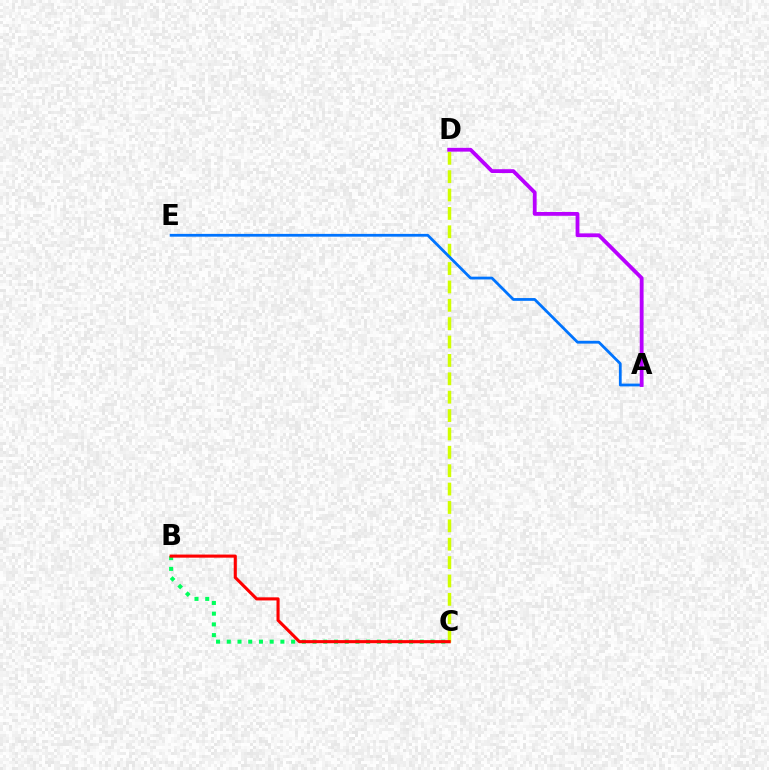{('C', 'D'): [{'color': '#d1ff00', 'line_style': 'dashed', 'thickness': 2.5}], ('B', 'C'): [{'color': '#00ff5c', 'line_style': 'dotted', 'thickness': 2.91}, {'color': '#ff0000', 'line_style': 'solid', 'thickness': 2.23}], ('A', 'E'): [{'color': '#0074ff', 'line_style': 'solid', 'thickness': 2.0}], ('A', 'D'): [{'color': '#b900ff', 'line_style': 'solid', 'thickness': 2.74}]}